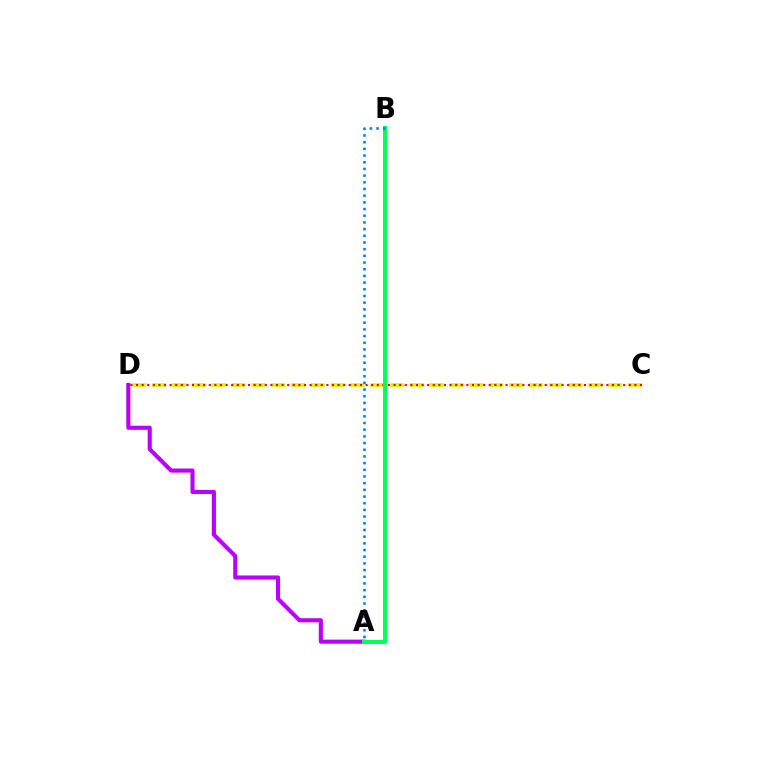{('C', 'D'): [{'color': '#d1ff00', 'line_style': 'dashed', 'thickness': 2.69}, {'color': '#ff0000', 'line_style': 'dotted', 'thickness': 1.52}], ('A', 'D'): [{'color': '#b900ff', 'line_style': 'solid', 'thickness': 2.95}], ('A', 'B'): [{'color': '#00ff5c', 'line_style': 'solid', 'thickness': 2.86}, {'color': '#0074ff', 'line_style': 'dotted', 'thickness': 1.82}]}